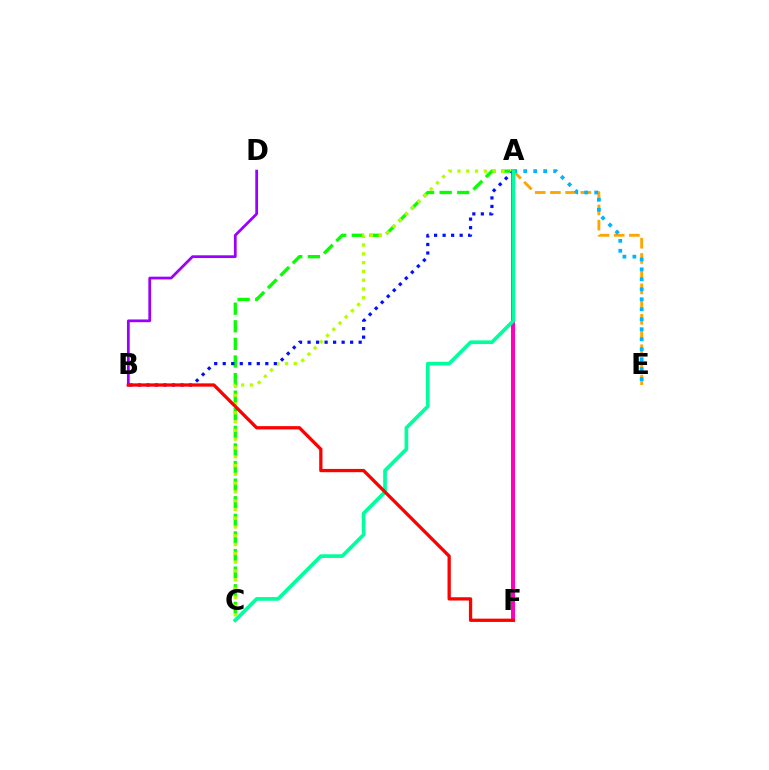{('A', 'C'): [{'color': '#08ff00', 'line_style': 'dashed', 'thickness': 2.39}, {'color': '#b3ff00', 'line_style': 'dotted', 'thickness': 2.39}, {'color': '#00ff9d', 'line_style': 'solid', 'thickness': 2.65}], ('A', 'F'): [{'color': '#ff00bd', 'line_style': 'solid', 'thickness': 2.86}], ('A', 'B'): [{'color': '#0010ff', 'line_style': 'dotted', 'thickness': 2.31}], ('A', 'E'): [{'color': '#ffa500', 'line_style': 'dashed', 'thickness': 2.07}, {'color': '#00b5ff', 'line_style': 'dotted', 'thickness': 2.71}], ('B', 'D'): [{'color': '#9b00ff', 'line_style': 'solid', 'thickness': 1.98}], ('B', 'F'): [{'color': '#ff0000', 'line_style': 'solid', 'thickness': 2.37}]}